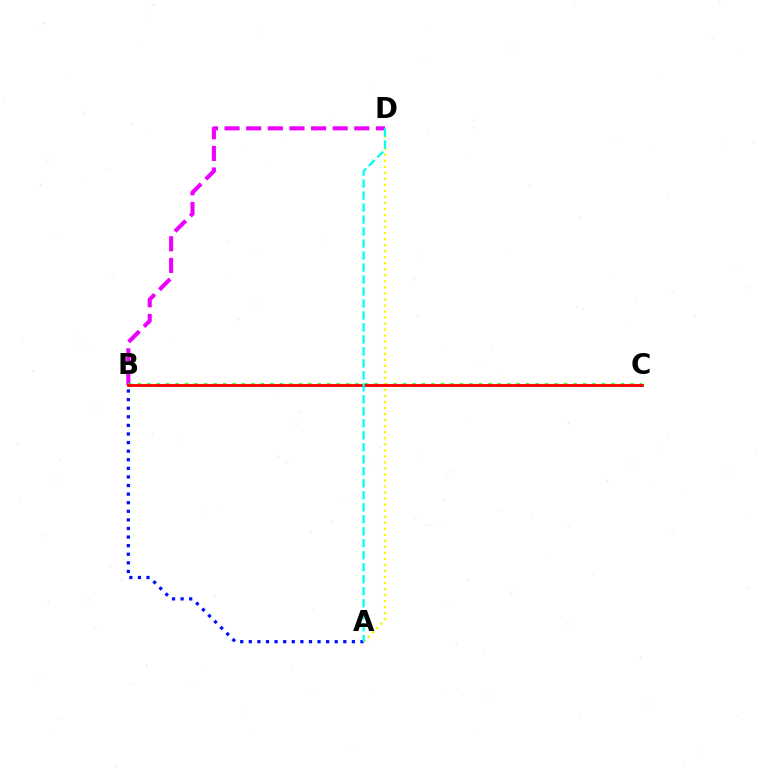{('A', 'B'): [{'color': '#0010ff', 'line_style': 'dotted', 'thickness': 2.33}], ('B', 'D'): [{'color': '#ee00ff', 'line_style': 'dashed', 'thickness': 2.94}], ('B', 'C'): [{'color': '#08ff00', 'line_style': 'dotted', 'thickness': 2.57}, {'color': '#ff0000', 'line_style': 'solid', 'thickness': 2.06}], ('A', 'D'): [{'color': '#fcf500', 'line_style': 'dotted', 'thickness': 1.64}, {'color': '#00fff6', 'line_style': 'dashed', 'thickness': 1.63}]}